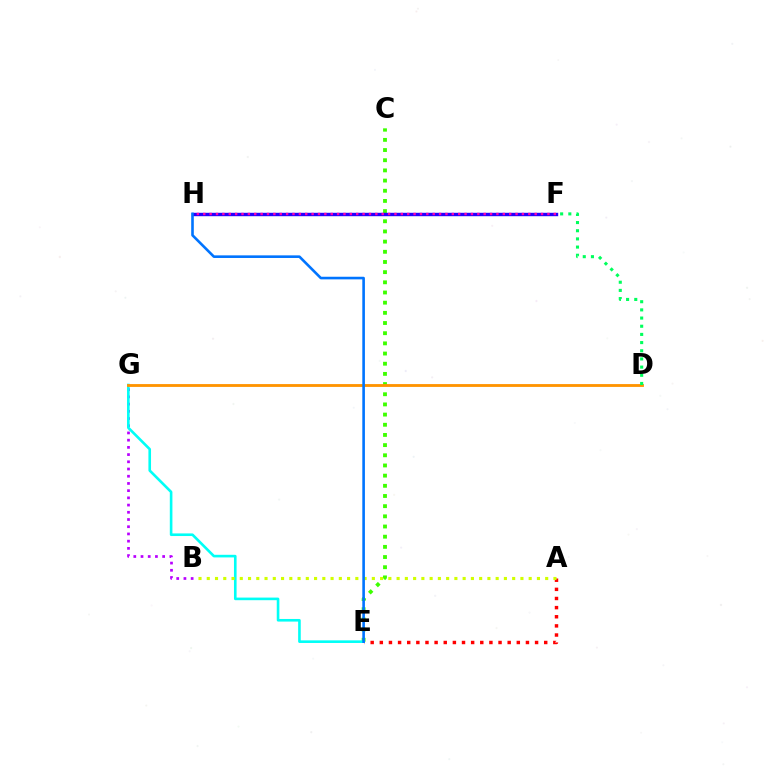{('C', 'E'): [{'color': '#3dff00', 'line_style': 'dotted', 'thickness': 2.76}], ('B', 'G'): [{'color': '#b900ff', 'line_style': 'dotted', 'thickness': 1.96}], ('A', 'E'): [{'color': '#ff0000', 'line_style': 'dotted', 'thickness': 2.48}], ('E', 'G'): [{'color': '#00fff6', 'line_style': 'solid', 'thickness': 1.88}], ('A', 'B'): [{'color': '#d1ff00', 'line_style': 'dotted', 'thickness': 2.24}], ('D', 'G'): [{'color': '#ff9400', 'line_style': 'solid', 'thickness': 2.04}], ('F', 'H'): [{'color': '#2500ff', 'line_style': 'solid', 'thickness': 2.45}, {'color': '#ff00ac', 'line_style': 'dotted', 'thickness': 1.73}], ('E', 'H'): [{'color': '#0074ff', 'line_style': 'solid', 'thickness': 1.88}], ('D', 'F'): [{'color': '#00ff5c', 'line_style': 'dotted', 'thickness': 2.22}]}